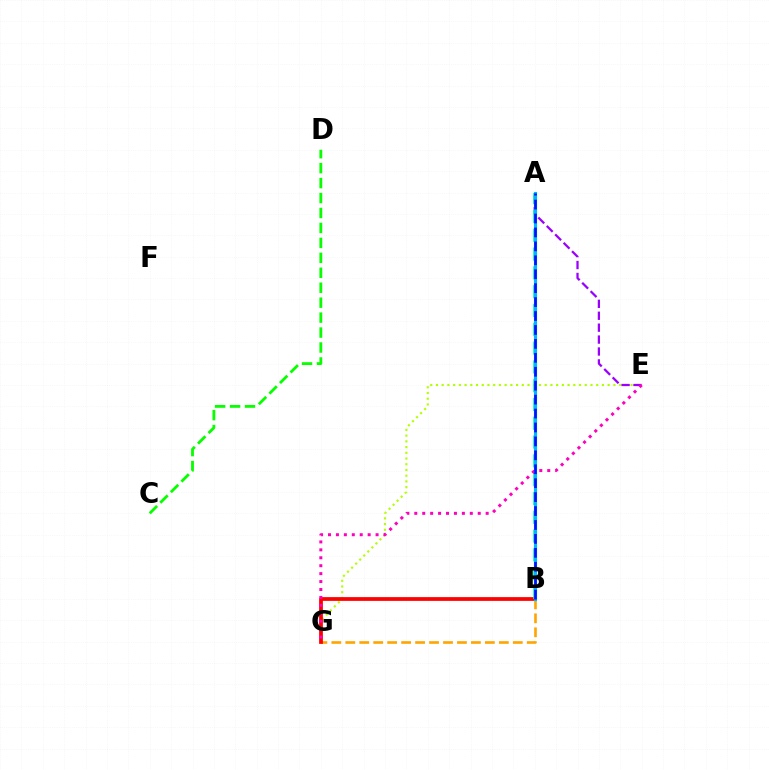{('E', 'G'): [{'color': '#b3ff00', 'line_style': 'dotted', 'thickness': 1.56}, {'color': '#ff00bd', 'line_style': 'dotted', 'thickness': 2.15}], ('B', 'G'): [{'color': '#ffa500', 'line_style': 'dashed', 'thickness': 1.9}, {'color': '#ff0000', 'line_style': 'solid', 'thickness': 2.71}], ('A', 'E'): [{'color': '#9b00ff', 'line_style': 'dashed', 'thickness': 1.62}], ('A', 'B'): [{'color': '#00ff9d', 'line_style': 'dashed', 'thickness': 2.55}, {'color': '#00b5ff', 'line_style': 'solid', 'thickness': 2.25}, {'color': '#0010ff', 'line_style': 'dashed', 'thickness': 1.89}], ('C', 'D'): [{'color': '#08ff00', 'line_style': 'dashed', 'thickness': 2.03}]}